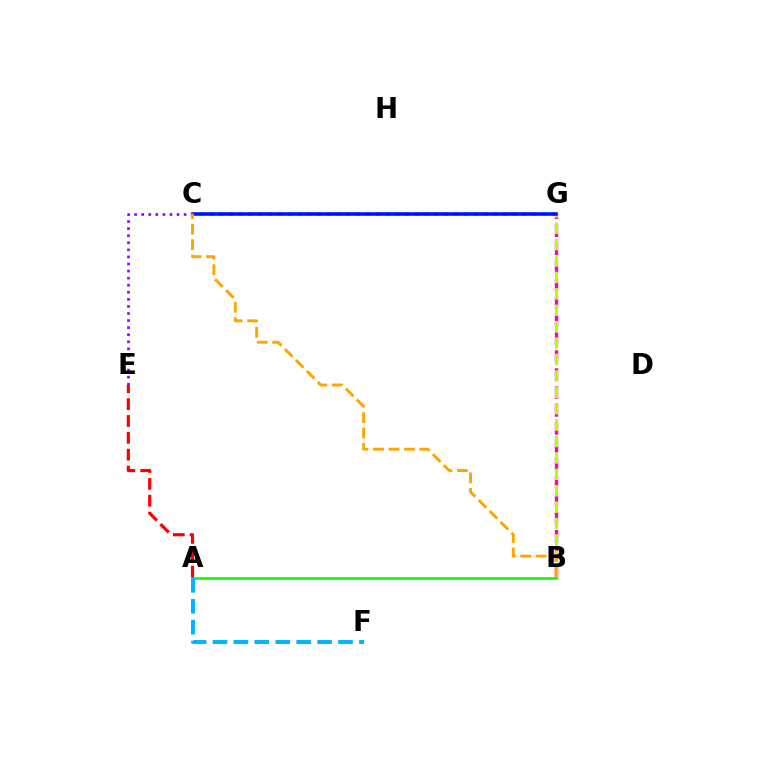{('B', 'G'): [{'color': '#ff00bd', 'line_style': 'dashed', 'thickness': 2.44}, {'color': '#b3ff00', 'line_style': 'dashed', 'thickness': 2.23}], ('A', 'B'): [{'color': '#08ff00', 'line_style': 'solid', 'thickness': 1.89}], ('C', 'G'): [{'color': '#00ff9d', 'line_style': 'dotted', 'thickness': 2.66}, {'color': '#0010ff', 'line_style': 'solid', 'thickness': 2.56}], ('A', 'F'): [{'color': '#00b5ff', 'line_style': 'dashed', 'thickness': 2.84}], ('C', 'E'): [{'color': '#9b00ff', 'line_style': 'dotted', 'thickness': 1.92}], ('B', 'C'): [{'color': '#ffa500', 'line_style': 'dashed', 'thickness': 2.1}], ('A', 'E'): [{'color': '#ff0000', 'line_style': 'dashed', 'thickness': 2.29}]}